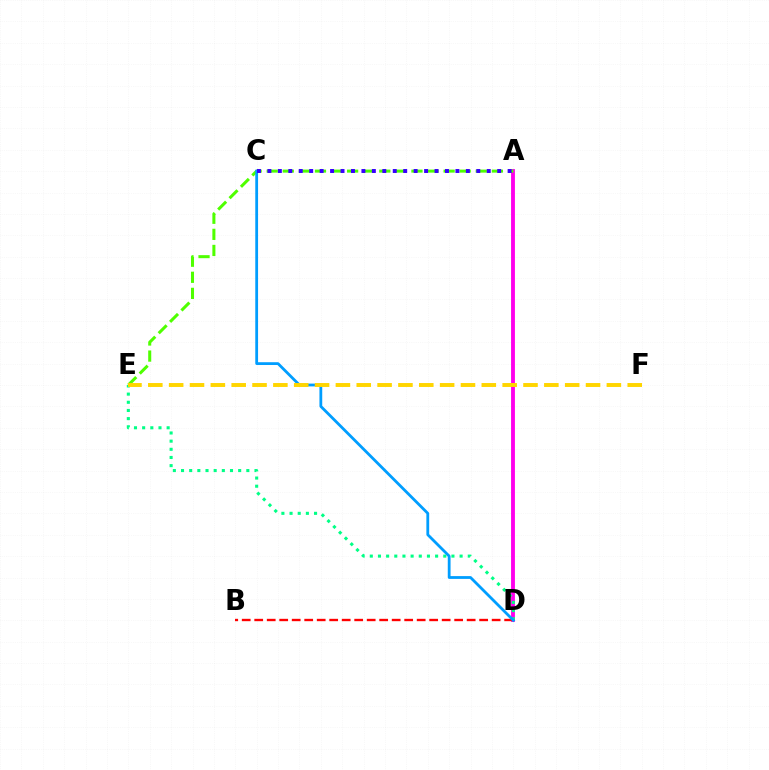{('A', 'D'): [{'color': '#ff00ed', 'line_style': 'solid', 'thickness': 2.78}], ('D', 'E'): [{'color': '#00ff86', 'line_style': 'dotted', 'thickness': 2.22}], ('B', 'D'): [{'color': '#ff0000', 'line_style': 'dashed', 'thickness': 1.7}], ('A', 'E'): [{'color': '#4fff00', 'line_style': 'dashed', 'thickness': 2.18}], ('C', 'D'): [{'color': '#009eff', 'line_style': 'solid', 'thickness': 2.01}], ('E', 'F'): [{'color': '#ffd500', 'line_style': 'dashed', 'thickness': 2.83}], ('A', 'C'): [{'color': '#3700ff', 'line_style': 'dotted', 'thickness': 2.84}]}